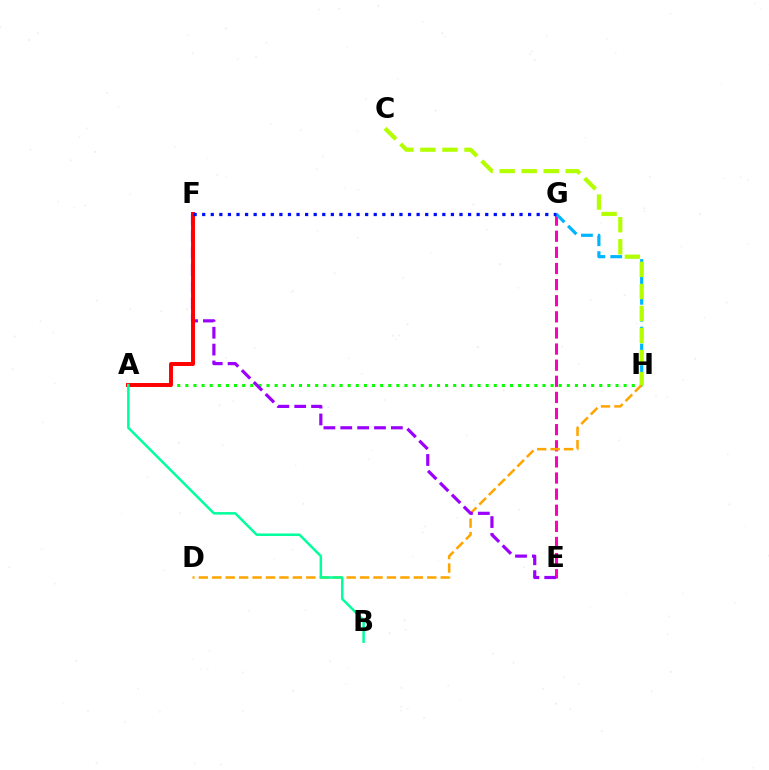{('E', 'G'): [{'color': '#ff00bd', 'line_style': 'dashed', 'thickness': 2.19}], ('G', 'H'): [{'color': '#00b5ff', 'line_style': 'dashed', 'thickness': 2.3}], ('A', 'H'): [{'color': '#08ff00', 'line_style': 'dotted', 'thickness': 2.21}], ('D', 'H'): [{'color': '#ffa500', 'line_style': 'dashed', 'thickness': 1.83}], ('C', 'H'): [{'color': '#b3ff00', 'line_style': 'dashed', 'thickness': 2.99}], ('E', 'F'): [{'color': '#9b00ff', 'line_style': 'dashed', 'thickness': 2.29}], ('A', 'F'): [{'color': '#ff0000', 'line_style': 'solid', 'thickness': 2.85}], ('F', 'G'): [{'color': '#0010ff', 'line_style': 'dotted', 'thickness': 2.33}], ('A', 'B'): [{'color': '#00ff9d', 'line_style': 'solid', 'thickness': 1.79}]}